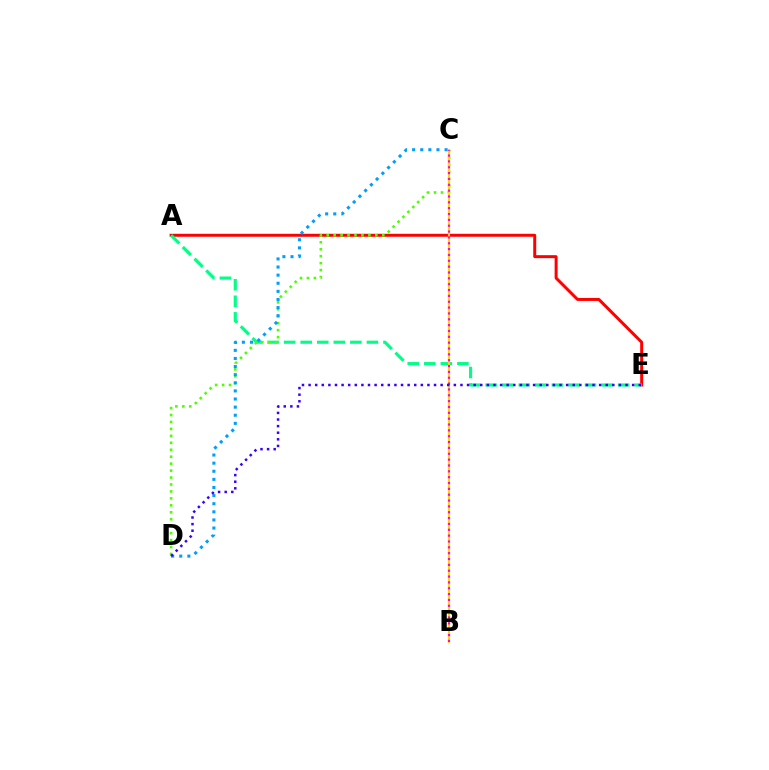{('A', 'E'): [{'color': '#ff0000', 'line_style': 'solid', 'thickness': 2.15}, {'color': '#00ff86', 'line_style': 'dashed', 'thickness': 2.25}], ('C', 'D'): [{'color': '#4fff00', 'line_style': 'dotted', 'thickness': 1.89}, {'color': '#009eff', 'line_style': 'dotted', 'thickness': 2.2}], ('B', 'C'): [{'color': '#ffd500', 'line_style': 'solid', 'thickness': 1.53}, {'color': '#ff00ed', 'line_style': 'dotted', 'thickness': 1.59}], ('D', 'E'): [{'color': '#3700ff', 'line_style': 'dotted', 'thickness': 1.79}]}